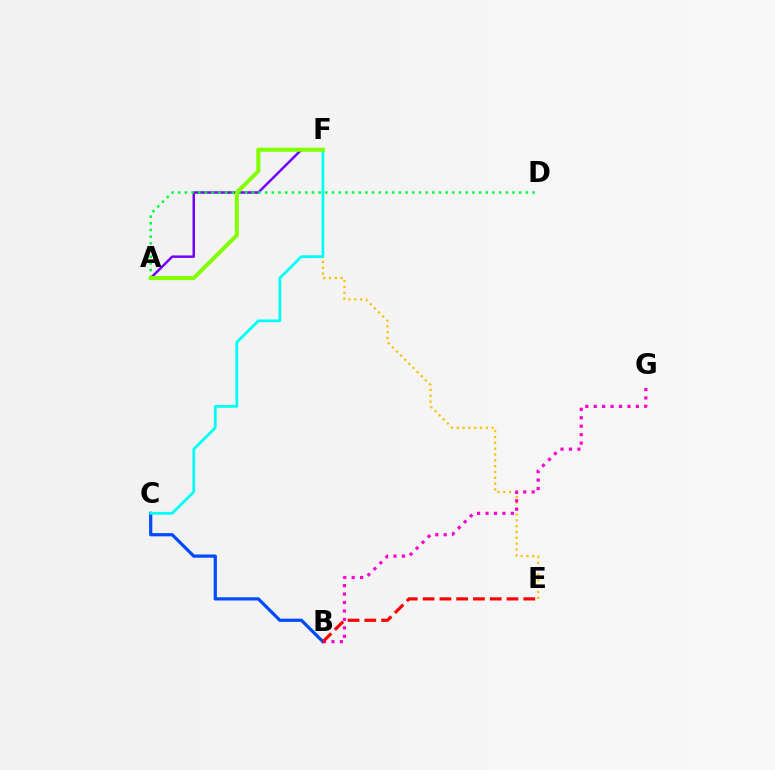{('B', 'C'): [{'color': '#004bff', 'line_style': 'solid', 'thickness': 2.32}], ('A', 'F'): [{'color': '#7200ff', 'line_style': 'solid', 'thickness': 1.79}, {'color': '#84ff00', 'line_style': 'solid', 'thickness': 2.92}], ('E', 'F'): [{'color': '#ffbd00', 'line_style': 'dotted', 'thickness': 1.58}], ('A', 'D'): [{'color': '#00ff39', 'line_style': 'dotted', 'thickness': 1.82}], ('B', 'G'): [{'color': '#ff00cf', 'line_style': 'dotted', 'thickness': 2.29}], ('C', 'F'): [{'color': '#00fff6', 'line_style': 'solid', 'thickness': 1.99}], ('B', 'E'): [{'color': '#ff0000', 'line_style': 'dashed', 'thickness': 2.28}]}